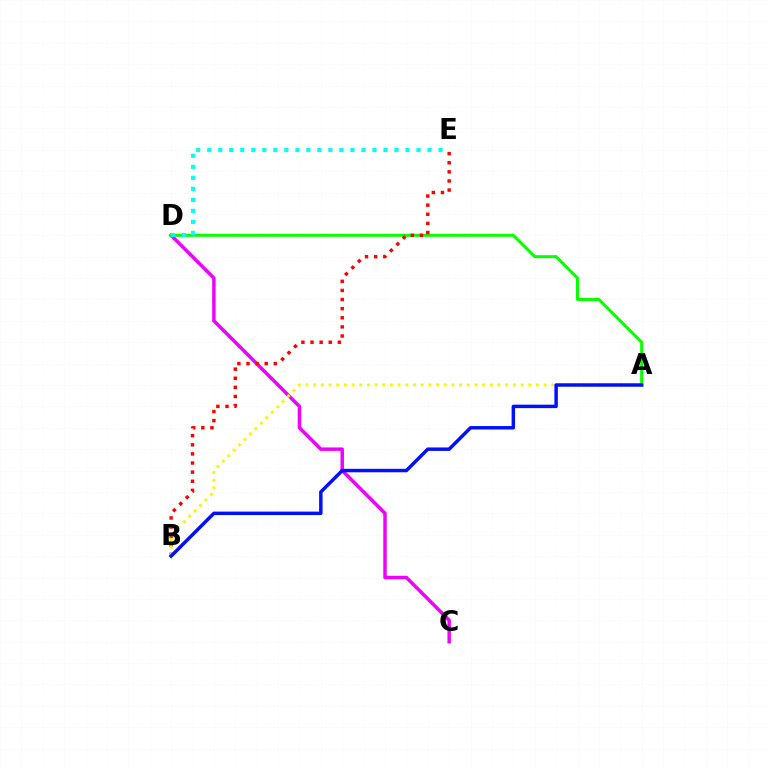{('C', 'D'): [{'color': '#ee00ff', 'line_style': 'solid', 'thickness': 2.5}], ('A', 'D'): [{'color': '#08ff00', 'line_style': 'solid', 'thickness': 2.17}], ('D', 'E'): [{'color': '#00fff6', 'line_style': 'dotted', 'thickness': 2.99}], ('B', 'E'): [{'color': '#ff0000', 'line_style': 'dotted', 'thickness': 2.48}], ('A', 'B'): [{'color': '#fcf500', 'line_style': 'dotted', 'thickness': 2.09}, {'color': '#0010ff', 'line_style': 'solid', 'thickness': 2.49}]}